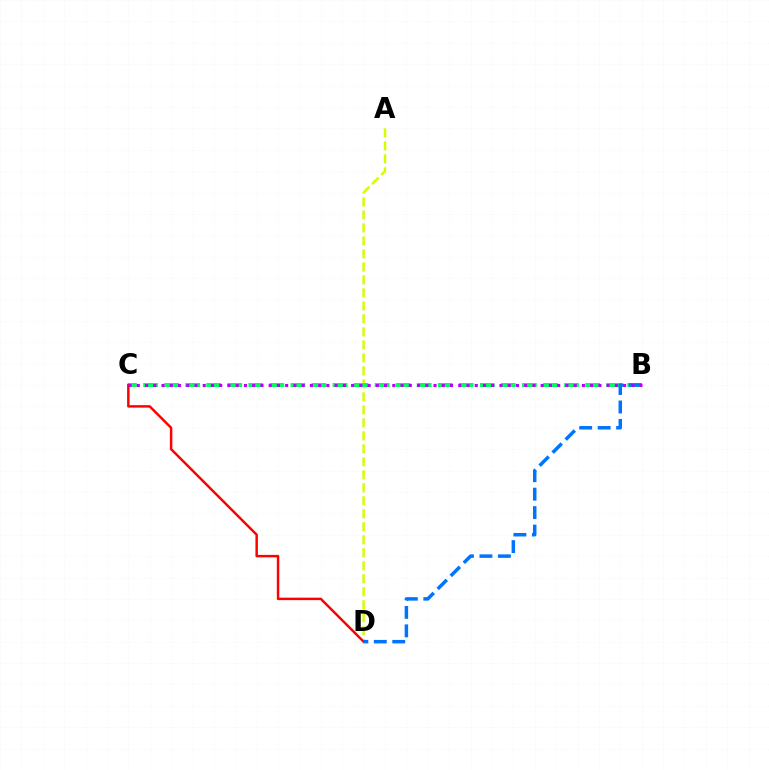{('A', 'D'): [{'color': '#d1ff00', 'line_style': 'dashed', 'thickness': 1.77}], ('B', 'C'): [{'color': '#00ff5c', 'line_style': 'dashed', 'thickness': 2.86}, {'color': '#b900ff', 'line_style': 'dotted', 'thickness': 2.24}], ('C', 'D'): [{'color': '#ff0000', 'line_style': 'solid', 'thickness': 1.78}], ('B', 'D'): [{'color': '#0074ff', 'line_style': 'dashed', 'thickness': 2.51}]}